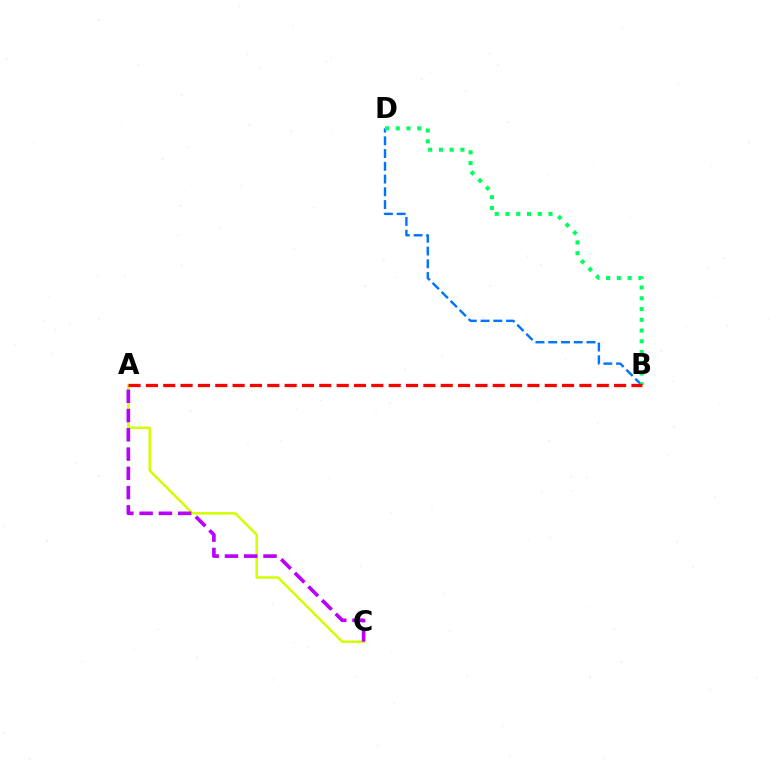{('B', 'D'): [{'color': '#0074ff', 'line_style': 'dashed', 'thickness': 1.73}, {'color': '#00ff5c', 'line_style': 'dotted', 'thickness': 2.92}], ('A', 'C'): [{'color': '#d1ff00', 'line_style': 'solid', 'thickness': 1.79}, {'color': '#b900ff', 'line_style': 'dashed', 'thickness': 2.62}], ('A', 'B'): [{'color': '#ff0000', 'line_style': 'dashed', 'thickness': 2.36}]}